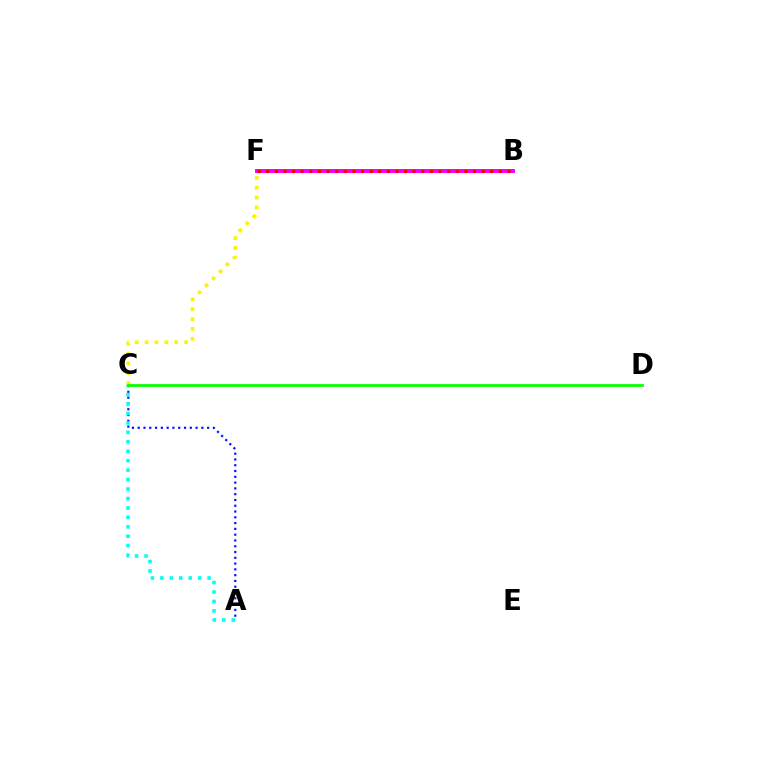{('A', 'C'): [{'color': '#0010ff', 'line_style': 'dotted', 'thickness': 1.57}, {'color': '#00fff6', 'line_style': 'dotted', 'thickness': 2.57}], ('B', 'F'): [{'color': '#ee00ff', 'line_style': 'solid', 'thickness': 2.83}, {'color': '#ff0000', 'line_style': 'dotted', 'thickness': 2.34}], ('C', 'F'): [{'color': '#fcf500', 'line_style': 'dotted', 'thickness': 2.68}], ('C', 'D'): [{'color': '#08ff00', 'line_style': 'solid', 'thickness': 1.99}]}